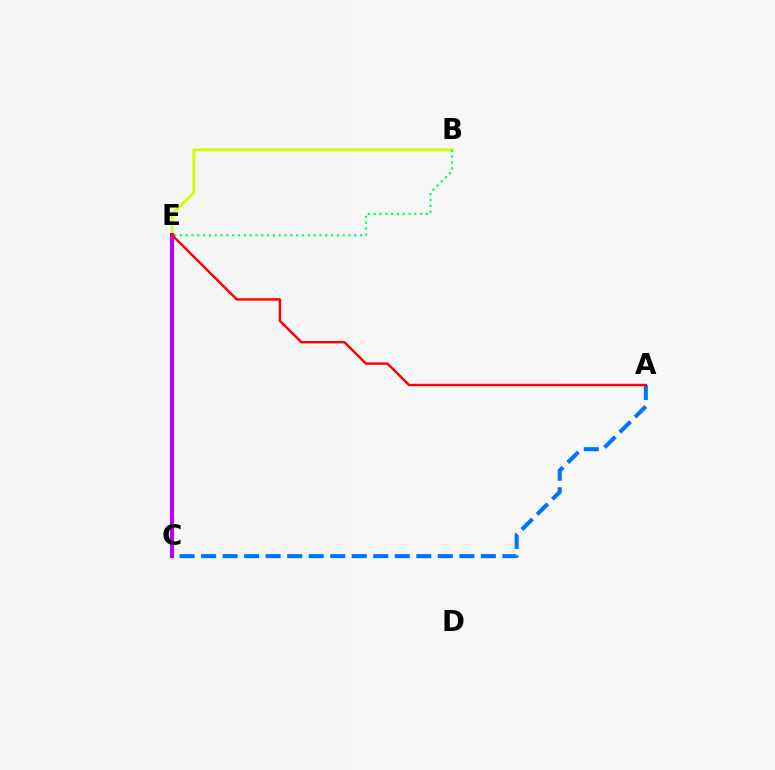{('B', 'E'): [{'color': '#d1ff00', 'line_style': 'solid', 'thickness': 1.97}, {'color': '#00ff5c', 'line_style': 'dotted', 'thickness': 1.58}], ('A', 'C'): [{'color': '#0074ff', 'line_style': 'dashed', 'thickness': 2.92}], ('C', 'E'): [{'color': '#b900ff', 'line_style': 'solid', 'thickness': 2.98}], ('A', 'E'): [{'color': '#ff0000', 'line_style': 'solid', 'thickness': 1.74}]}